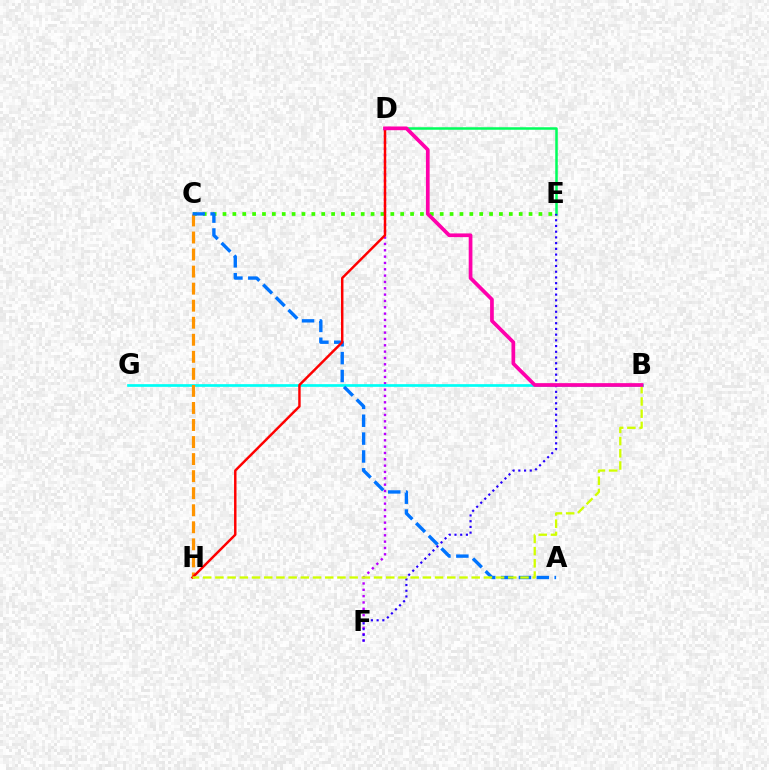{('C', 'E'): [{'color': '#3dff00', 'line_style': 'dotted', 'thickness': 2.68}], ('D', 'E'): [{'color': '#00ff5c', 'line_style': 'solid', 'thickness': 1.81}], ('D', 'F'): [{'color': '#b900ff', 'line_style': 'dotted', 'thickness': 1.72}], ('B', 'G'): [{'color': '#00fff6', 'line_style': 'solid', 'thickness': 1.94}], ('C', 'H'): [{'color': '#ff9400', 'line_style': 'dashed', 'thickness': 2.32}], ('A', 'C'): [{'color': '#0074ff', 'line_style': 'dashed', 'thickness': 2.43}], ('E', 'F'): [{'color': '#2500ff', 'line_style': 'dotted', 'thickness': 1.55}], ('D', 'H'): [{'color': '#ff0000', 'line_style': 'solid', 'thickness': 1.77}], ('B', 'H'): [{'color': '#d1ff00', 'line_style': 'dashed', 'thickness': 1.66}], ('B', 'D'): [{'color': '#ff00ac', 'line_style': 'solid', 'thickness': 2.67}]}